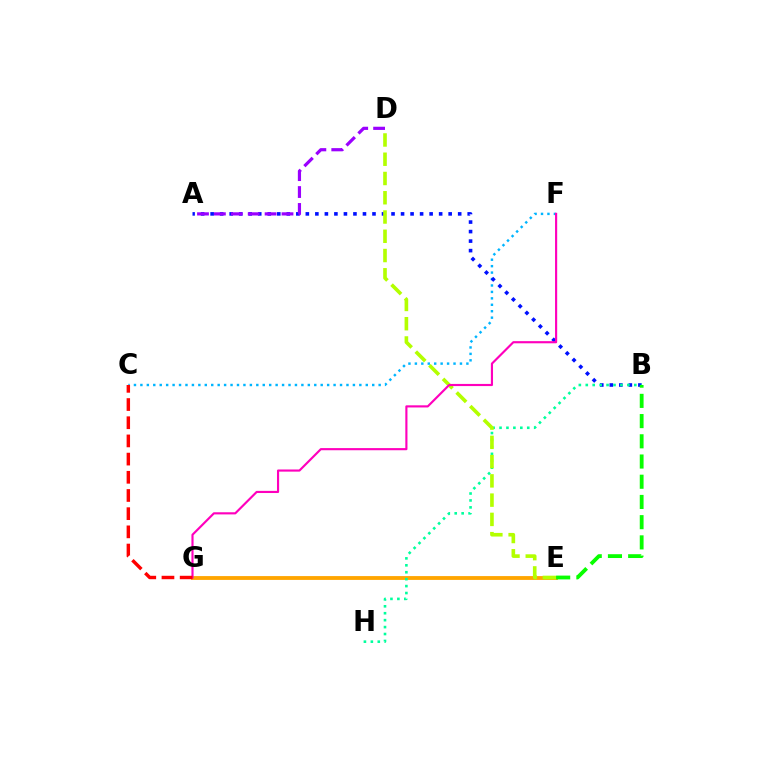{('C', 'F'): [{'color': '#00b5ff', 'line_style': 'dotted', 'thickness': 1.75}], ('A', 'B'): [{'color': '#0010ff', 'line_style': 'dotted', 'thickness': 2.59}], ('E', 'G'): [{'color': '#ffa500', 'line_style': 'solid', 'thickness': 2.76}], ('B', 'H'): [{'color': '#00ff9d', 'line_style': 'dotted', 'thickness': 1.88}], ('D', 'E'): [{'color': '#b3ff00', 'line_style': 'dashed', 'thickness': 2.62}], ('A', 'D'): [{'color': '#9b00ff', 'line_style': 'dashed', 'thickness': 2.3}], ('F', 'G'): [{'color': '#ff00bd', 'line_style': 'solid', 'thickness': 1.55}], ('C', 'G'): [{'color': '#ff0000', 'line_style': 'dashed', 'thickness': 2.47}], ('B', 'E'): [{'color': '#08ff00', 'line_style': 'dashed', 'thickness': 2.75}]}